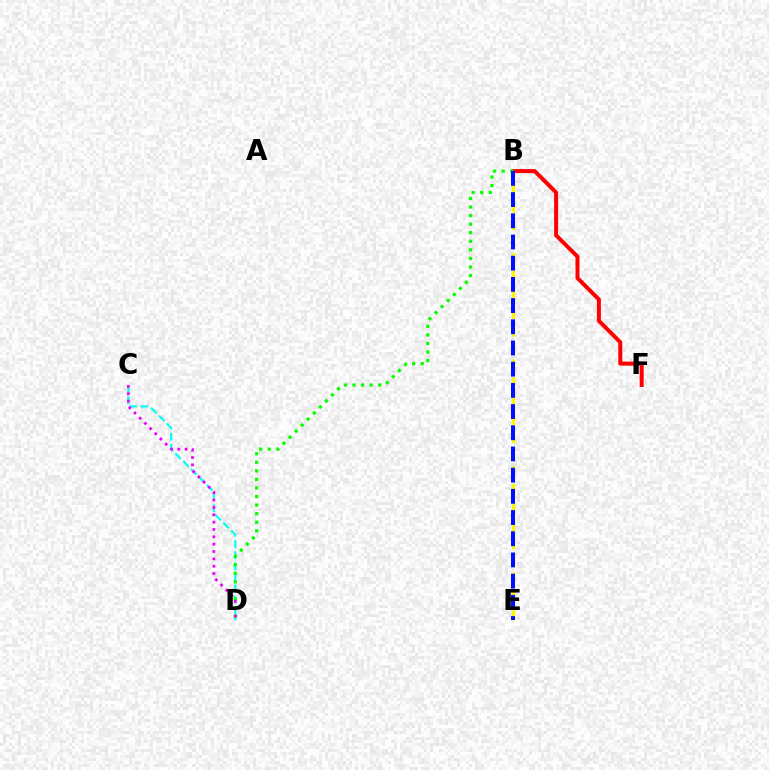{('B', 'F'): [{'color': '#ff0000', 'line_style': 'solid', 'thickness': 2.88}], ('C', 'D'): [{'color': '#00fff6', 'line_style': 'dashed', 'thickness': 1.52}, {'color': '#ee00ff', 'line_style': 'dotted', 'thickness': 2.0}], ('B', 'D'): [{'color': '#08ff00', 'line_style': 'dotted', 'thickness': 2.33}], ('B', 'E'): [{'color': '#fcf500', 'line_style': 'dashed', 'thickness': 2.41}, {'color': '#0010ff', 'line_style': 'dashed', 'thickness': 2.88}]}